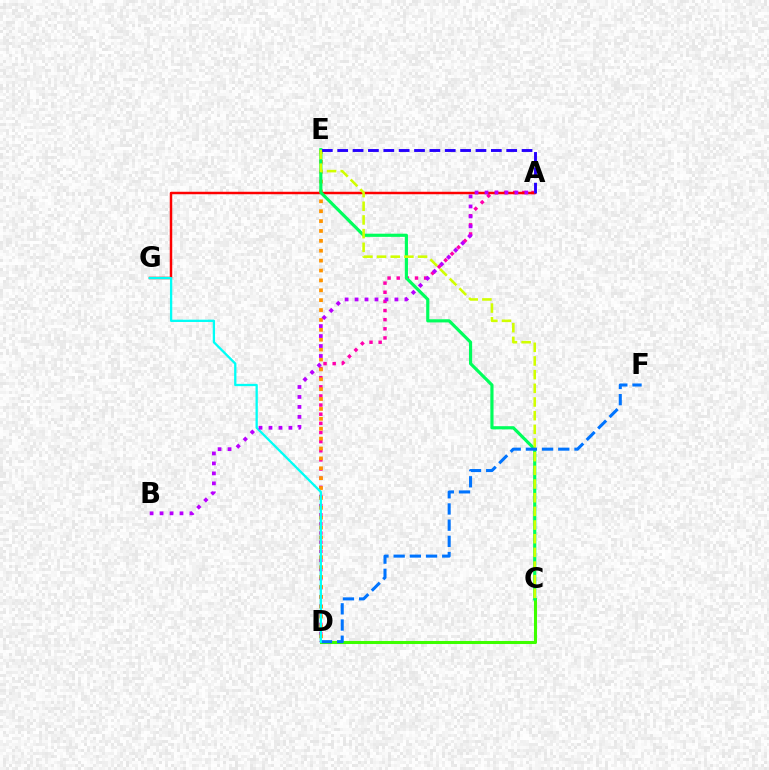{('A', 'D'): [{'color': '#ff00ac', 'line_style': 'dotted', 'thickness': 2.48}], ('D', 'E'): [{'color': '#ff9400', 'line_style': 'dotted', 'thickness': 2.69}], ('A', 'G'): [{'color': '#ff0000', 'line_style': 'solid', 'thickness': 1.78}], ('C', 'D'): [{'color': '#3dff00', 'line_style': 'solid', 'thickness': 2.2}], ('C', 'E'): [{'color': '#00ff5c', 'line_style': 'solid', 'thickness': 2.28}, {'color': '#d1ff00', 'line_style': 'dashed', 'thickness': 1.86}], ('A', 'E'): [{'color': '#2500ff', 'line_style': 'dashed', 'thickness': 2.09}], ('D', 'F'): [{'color': '#0074ff', 'line_style': 'dashed', 'thickness': 2.2}], ('D', 'G'): [{'color': '#00fff6', 'line_style': 'solid', 'thickness': 1.65}], ('A', 'B'): [{'color': '#b900ff', 'line_style': 'dotted', 'thickness': 2.71}]}